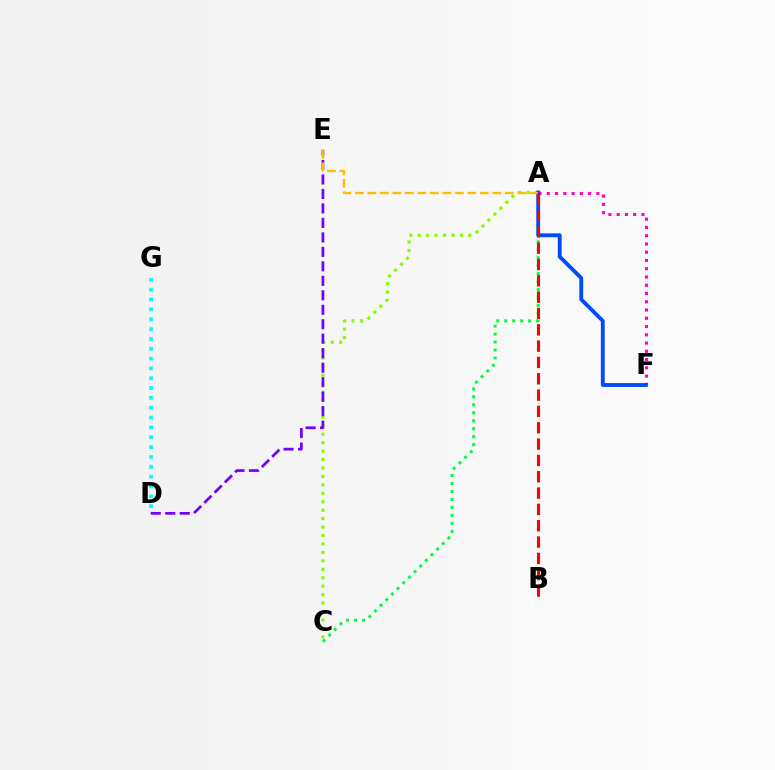{('A', 'C'): [{'color': '#84ff00', 'line_style': 'dotted', 'thickness': 2.29}, {'color': '#00ff39', 'line_style': 'dotted', 'thickness': 2.16}], ('D', 'E'): [{'color': '#7200ff', 'line_style': 'dashed', 'thickness': 1.97}], ('D', 'G'): [{'color': '#00fff6', 'line_style': 'dotted', 'thickness': 2.67}], ('A', 'F'): [{'color': '#ff00cf', 'line_style': 'dotted', 'thickness': 2.24}, {'color': '#004bff', 'line_style': 'solid', 'thickness': 2.77}], ('A', 'E'): [{'color': '#ffbd00', 'line_style': 'dashed', 'thickness': 1.7}], ('A', 'B'): [{'color': '#ff0000', 'line_style': 'dashed', 'thickness': 2.22}]}